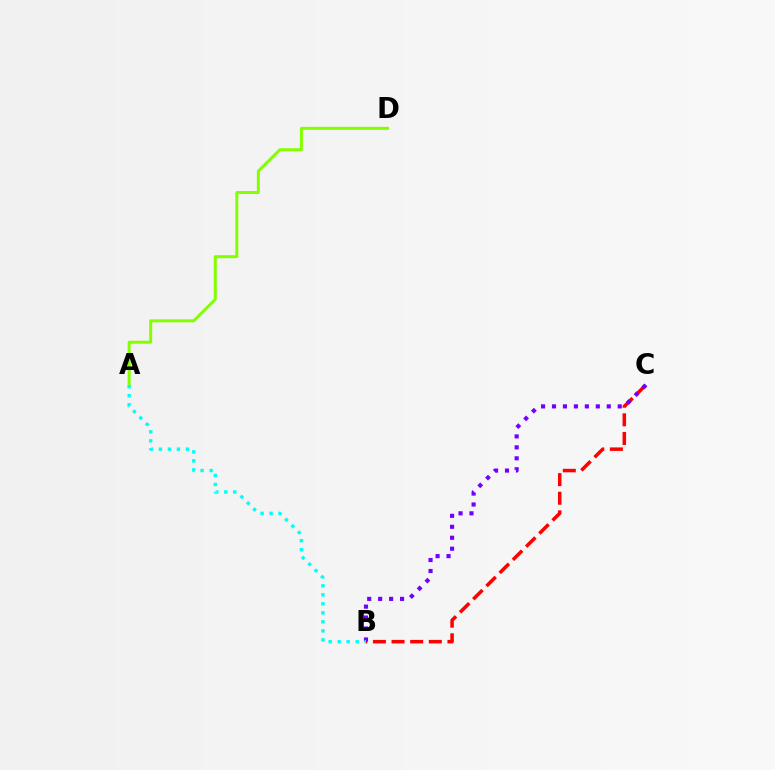{('A', 'D'): [{'color': '#84ff00', 'line_style': 'solid', 'thickness': 2.16}], ('B', 'C'): [{'color': '#ff0000', 'line_style': 'dashed', 'thickness': 2.53}, {'color': '#7200ff', 'line_style': 'dotted', 'thickness': 2.98}], ('A', 'B'): [{'color': '#00fff6', 'line_style': 'dotted', 'thickness': 2.45}]}